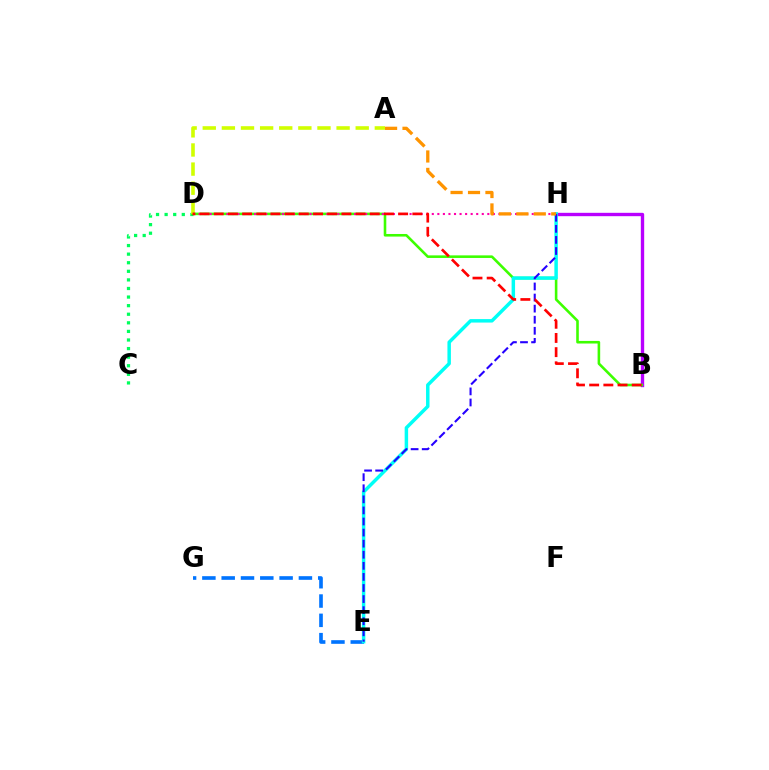{('C', 'D'): [{'color': '#00ff5c', 'line_style': 'dotted', 'thickness': 2.33}], ('E', 'G'): [{'color': '#0074ff', 'line_style': 'dashed', 'thickness': 2.62}], ('B', 'H'): [{'color': '#b900ff', 'line_style': 'solid', 'thickness': 2.42}], ('B', 'D'): [{'color': '#3dff00', 'line_style': 'solid', 'thickness': 1.86}, {'color': '#ff0000', 'line_style': 'dashed', 'thickness': 1.93}], ('E', 'H'): [{'color': '#00fff6', 'line_style': 'solid', 'thickness': 2.5}, {'color': '#2500ff', 'line_style': 'dashed', 'thickness': 1.51}], ('A', 'D'): [{'color': '#d1ff00', 'line_style': 'dashed', 'thickness': 2.6}], ('D', 'H'): [{'color': '#ff00ac', 'line_style': 'dotted', 'thickness': 1.51}], ('A', 'H'): [{'color': '#ff9400', 'line_style': 'dashed', 'thickness': 2.37}]}